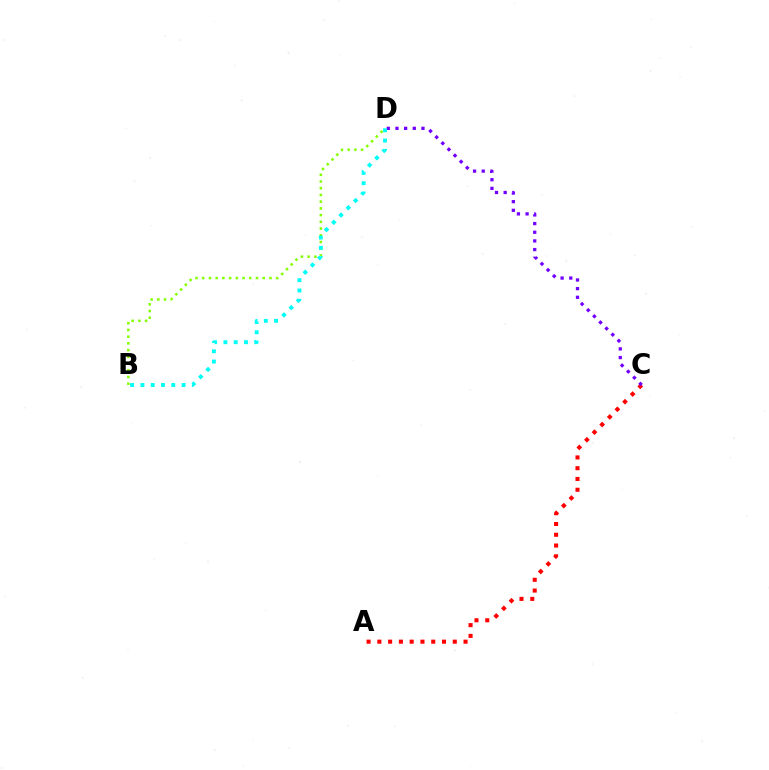{('A', 'C'): [{'color': '#ff0000', 'line_style': 'dotted', 'thickness': 2.93}], ('C', 'D'): [{'color': '#7200ff', 'line_style': 'dotted', 'thickness': 2.35}], ('B', 'D'): [{'color': '#84ff00', 'line_style': 'dotted', 'thickness': 1.83}, {'color': '#00fff6', 'line_style': 'dotted', 'thickness': 2.8}]}